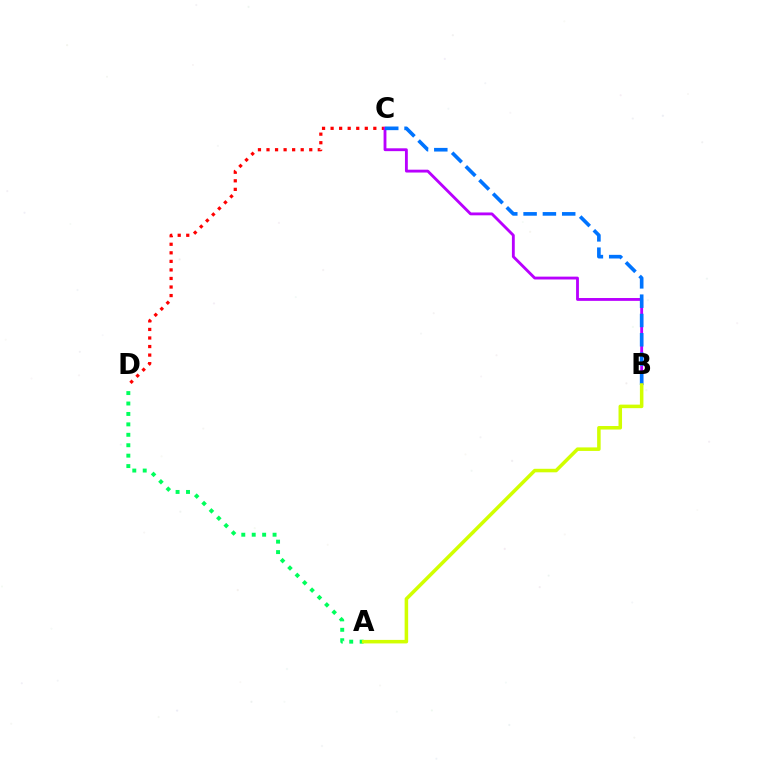{('C', 'D'): [{'color': '#ff0000', 'line_style': 'dotted', 'thickness': 2.32}], ('B', 'C'): [{'color': '#b900ff', 'line_style': 'solid', 'thickness': 2.05}, {'color': '#0074ff', 'line_style': 'dashed', 'thickness': 2.62}], ('A', 'D'): [{'color': '#00ff5c', 'line_style': 'dotted', 'thickness': 2.83}], ('A', 'B'): [{'color': '#d1ff00', 'line_style': 'solid', 'thickness': 2.54}]}